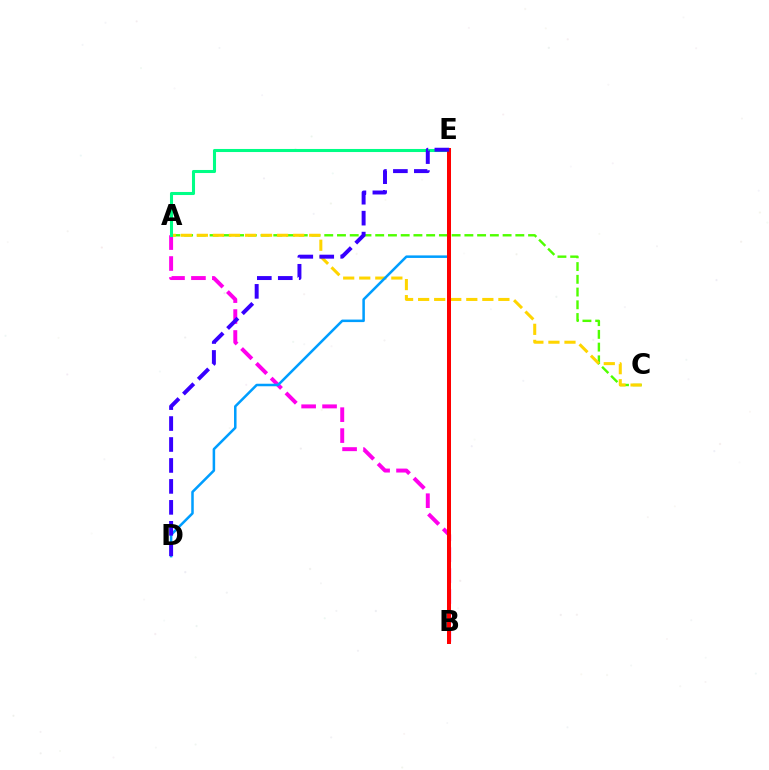{('A', 'C'): [{'color': '#4fff00', 'line_style': 'dashed', 'thickness': 1.73}, {'color': '#ffd500', 'line_style': 'dashed', 'thickness': 2.18}], ('A', 'B'): [{'color': '#ff00ed', 'line_style': 'dashed', 'thickness': 2.84}], ('A', 'E'): [{'color': '#00ff86', 'line_style': 'solid', 'thickness': 2.21}], ('D', 'E'): [{'color': '#009eff', 'line_style': 'solid', 'thickness': 1.82}, {'color': '#3700ff', 'line_style': 'dashed', 'thickness': 2.85}], ('B', 'E'): [{'color': '#ff0000', 'line_style': 'solid', 'thickness': 2.89}]}